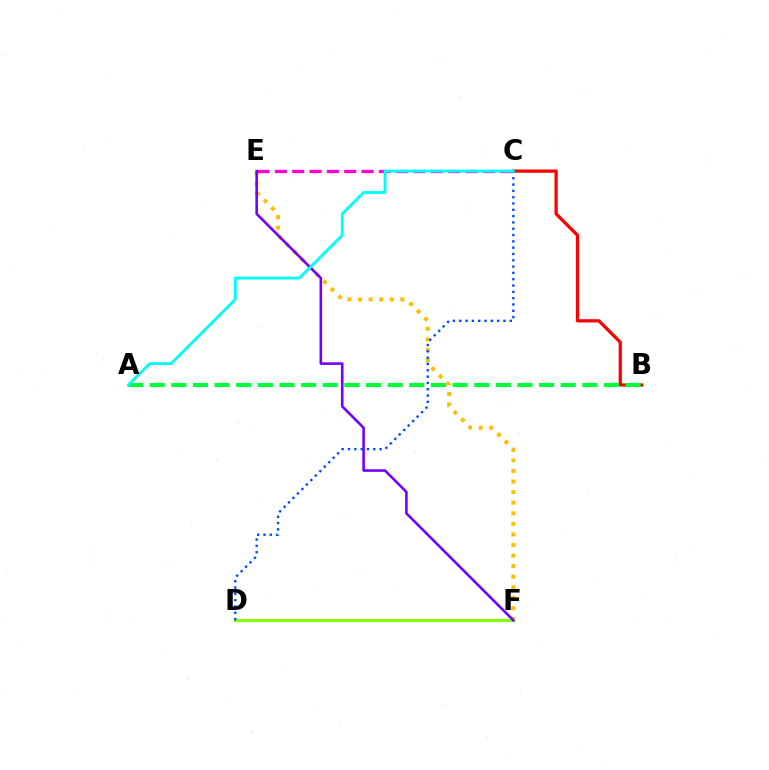{('E', 'F'): [{'color': '#ffbd00', 'line_style': 'dotted', 'thickness': 2.87}, {'color': '#7200ff', 'line_style': 'solid', 'thickness': 1.87}], ('D', 'F'): [{'color': '#84ff00', 'line_style': 'solid', 'thickness': 2.24}], ('C', 'E'): [{'color': '#ff00cf', 'line_style': 'dashed', 'thickness': 2.35}], ('B', 'C'): [{'color': '#ff0000', 'line_style': 'solid', 'thickness': 2.35}], ('A', 'B'): [{'color': '#00ff39', 'line_style': 'dashed', 'thickness': 2.94}], ('C', 'D'): [{'color': '#004bff', 'line_style': 'dotted', 'thickness': 1.71}], ('A', 'C'): [{'color': '#00fff6', 'line_style': 'solid', 'thickness': 2.06}]}